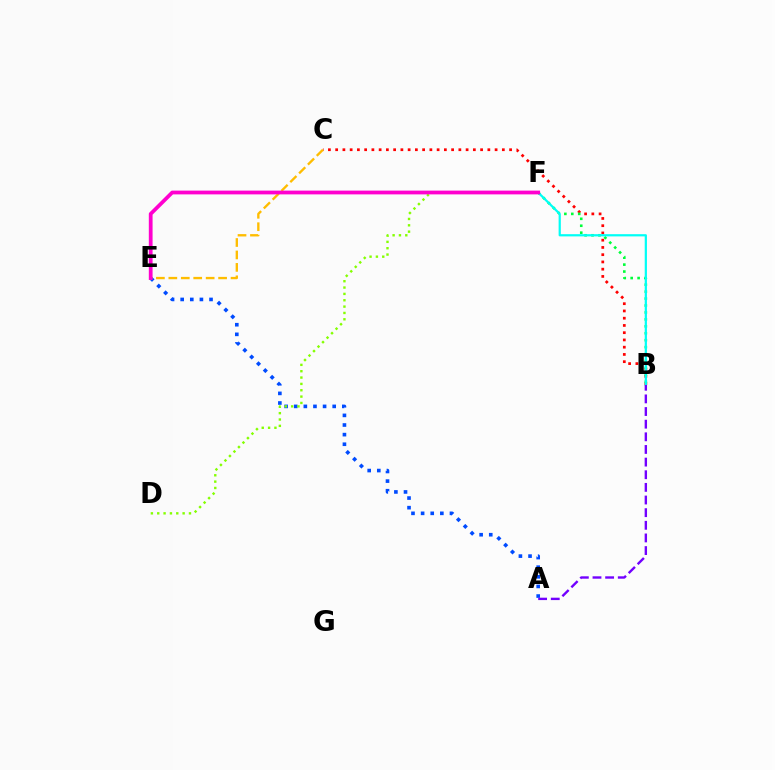{('B', 'C'): [{'color': '#ff0000', 'line_style': 'dotted', 'thickness': 1.97}], ('B', 'F'): [{'color': '#00ff39', 'line_style': 'dotted', 'thickness': 1.88}, {'color': '#00fff6', 'line_style': 'solid', 'thickness': 1.6}], ('A', 'E'): [{'color': '#004bff', 'line_style': 'dotted', 'thickness': 2.61}], ('C', 'E'): [{'color': '#ffbd00', 'line_style': 'dashed', 'thickness': 1.69}], ('A', 'B'): [{'color': '#7200ff', 'line_style': 'dashed', 'thickness': 1.72}], ('D', 'F'): [{'color': '#84ff00', 'line_style': 'dotted', 'thickness': 1.72}], ('E', 'F'): [{'color': '#ff00cf', 'line_style': 'solid', 'thickness': 2.71}]}